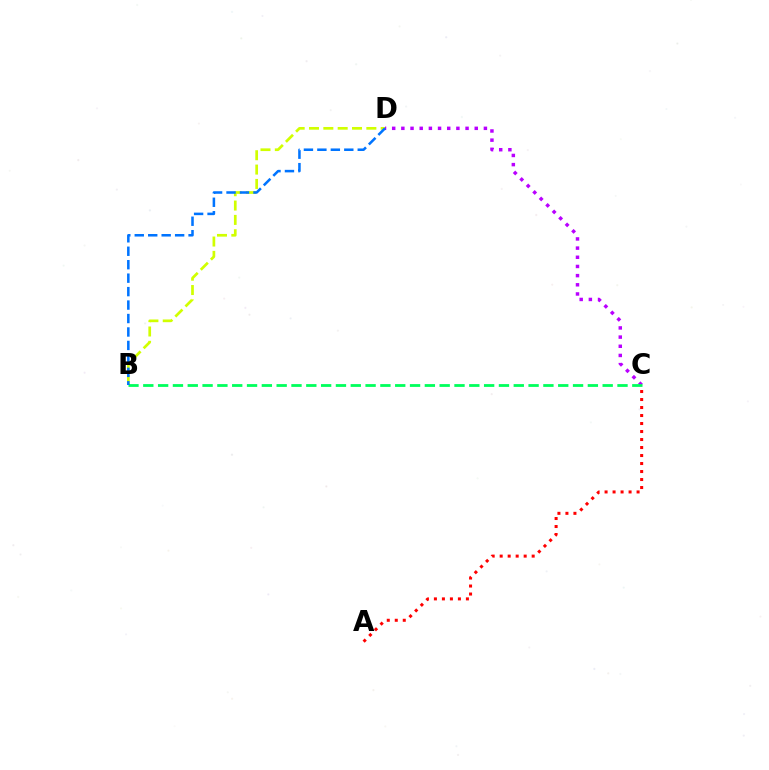{('B', 'D'): [{'color': '#d1ff00', 'line_style': 'dashed', 'thickness': 1.95}, {'color': '#0074ff', 'line_style': 'dashed', 'thickness': 1.83}], ('C', 'D'): [{'color': '#b900ff', 'line_style': 'dotted', 'thickness': 2.49}], ('B', 'C'): [{'color': '#00ff5c', 'line_style': 'dashed', 'thickness': 2.01}], ('A', 'C'): [{'color': '#ff0000', 'line_style': 'dotted', 'thickness': 2.17}]}